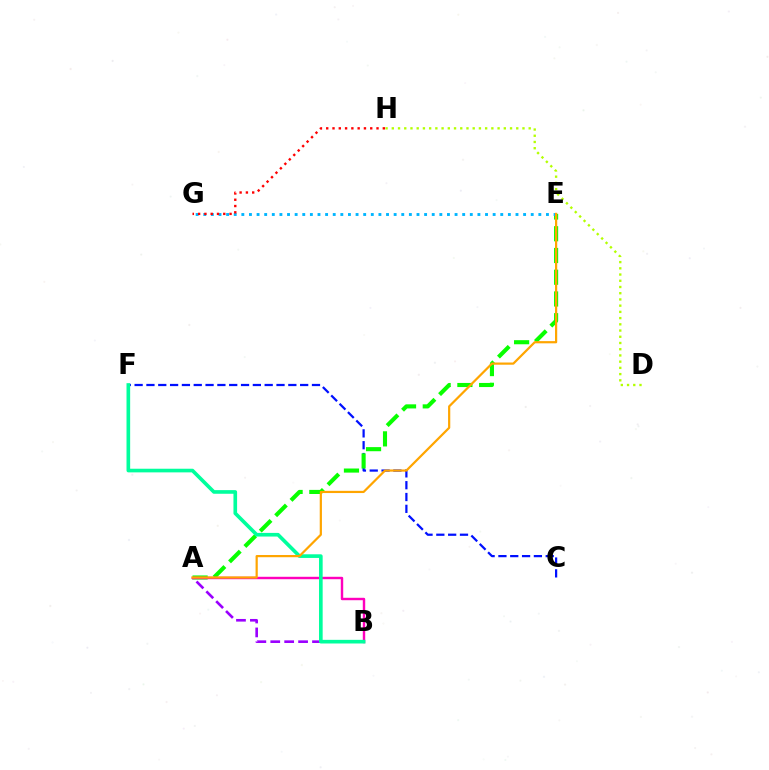{('A', 'B'): [{'color': '#9b00ff', 'line_style': 'dashed', 'thickness': 1.89}, {'color': '#ff00bd', 'line_style': 'solid', 'thickness': 1.75}], ('C', 'F'): [{'color': '#0010ff', 'line_style': 'dashed', 'thickness': 1.61}], ('A', 'E'): [{'color': '#08ff00', 'line_style': 'dashed', 'thickness': 2.95}, {'color': '#ffa500', 'line_style': 'solid', 'thickness': 1.59}], ('D', 'H'): [{'color': '#b3ff00', 'line_style': 'dotted', 'thickness': 1.69}], ('B', 'F'): [{'color': '#00ff9d', 'line_style': 'solid', 'thickness': 2.62}], ('E', 'G'): [{'color': '#00b5ff', 'line_style': 'dotted', 'thickness': 2.07}], ('G', 'H'): [{'color': '#ff0000', 'line_style': 'dotted', 'thickness': 1.71}]}